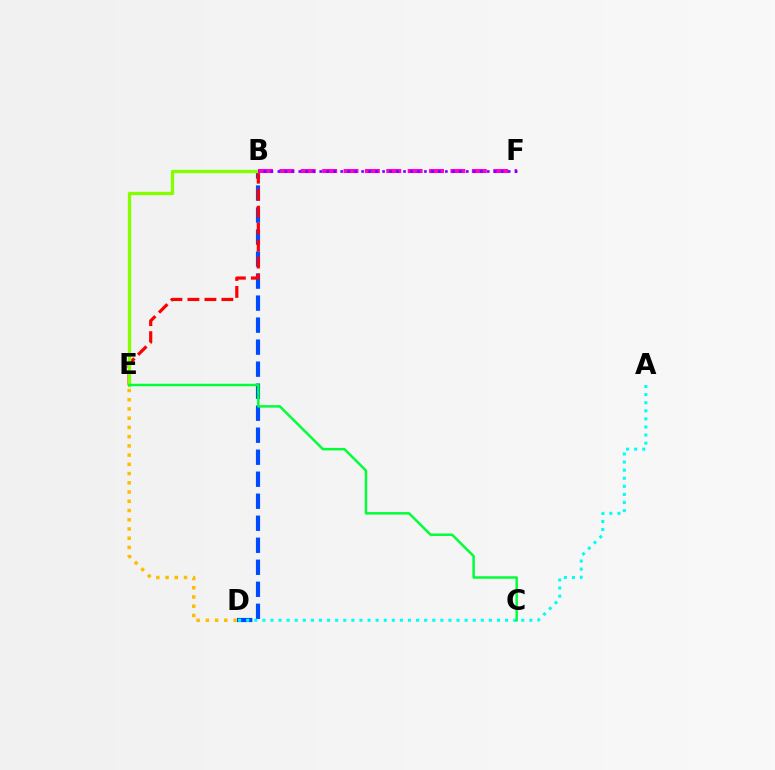{('D', 'E'): [{'color': '#ffbd00', 'line_style': 'dotted', 'thickness': 2.51}], ('B', 'D'): [{'color': '#004bff', 'line_style': 'dashed', 'thickness': 2.99}], ('B', 'E'): [{'color': '#ff0000', 'line_style': 'dashed', 'thickness': 2.3}, {'color': '#84ff00', 'line_style': 'solid', 'thickness': 2.41}], ('A', 'D'): [{'color': '#00fff6', 'line_style': 'dotted', 'thickness': 2.2}], ('C', 'E'): [{'color': '#00ff39', 'line_style': 'solid', 'thickness': 1.79}], ('B', 'F'): [{'color': '#ff00cf', 'line_style': 'dashed', 'thickness': 2.91}, {'color': '#7200ff', 'line_style': 'dotted', 'thickness': 1.9}]}